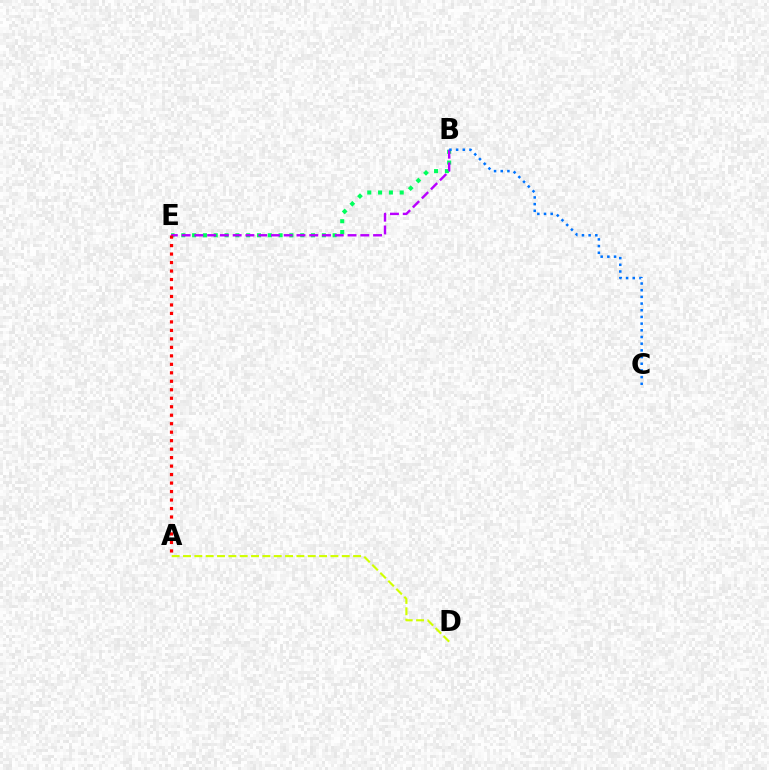{('A', 'D'): [{'color': '#d1ff00', 'line_style': 'dashed', 'thickness': 1.54}], ('B', 'E'): [{'color': '#00ff5c', 'line_style': 'dotted', 'thickness': 2.94}, {'color': '#b900ff', 'line_style': 'dashed', 'thickness': 1.73}], ('B', 'C'): [{'color': '#0074ff', 'line_style': 'dotted', 'thickness': 1.82}], ('A', 'E'): [{'color': '#ff0000', 'line_style': 'dotted', 'thickness': 2.3}]}